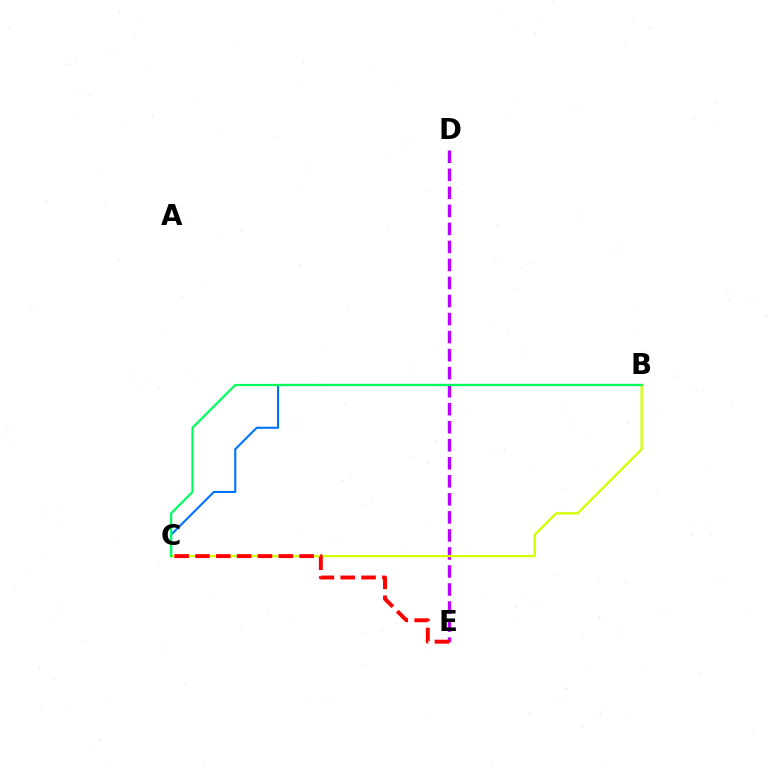{('B', 'C'): [{'color': '#0074ff', 'line_style': 'solid', 'thickness': 1.52}, {'color': '#d1ff00', 'line_style': 'solid', 'thickness': 1.65}, {'color': '#00ff5c', 'line_style': 'solid', 'thickness': 1.59}], ('D', 'E'): [{'color': '#b900ff', 'line_style': 'dashed', 'thickness': 2.45}], ('C', 'E'): [{'color': '#ff0000', 'line_style': 'dashed', 'thickness': 2.83}]}